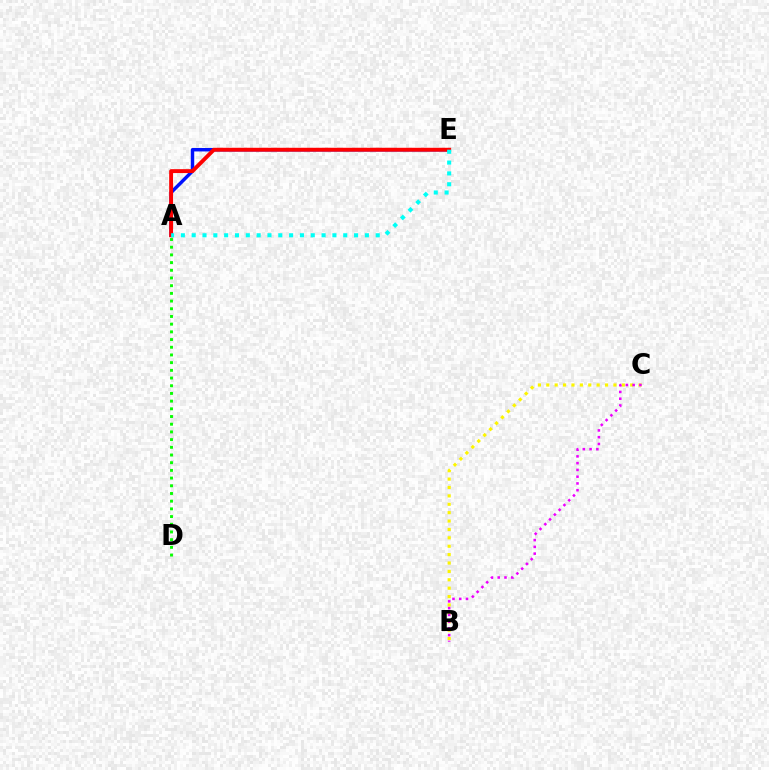{('A', 'E'): [{'color': '#0010ff', 'line_style': 'solid', 'thickness': 2.48}, {'color': '#ff0000', 'line_style': 'solid', 'thickness': 2.81}, {'color': '#00fff6', 'line_style': 'dotted', 'thickness': 2.94}], ('A', 'D'): [{'color': '#08ff00', 'line_style': 'dotted', 'thickness': 2.09}], ('B', 'C'): [{'color': '#fcf500', 'line_style': 'dotted', 'thickness': 2.28}, {'color': '#ee00ff', 'line_style': 'dotted', 'thickness': 1.84}]}